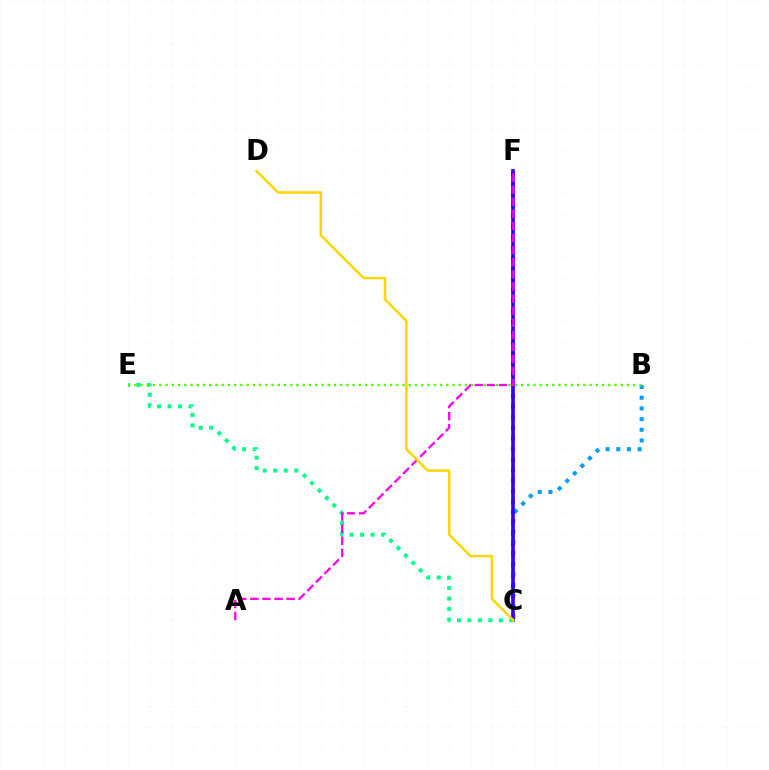{('C', 'F'): [{'color': '#ff0000', 'line_style': 'dotted', 'thickness': 2.87}, {'color': '#3700ff', 'line_style': 'solid', 'thickness': 2.65}], ('B', 'C'): [{'color': '#009eff', 'line_style': 'dotted', 'thickness': 2.91}], ('C', 'E'): [{'color': '#00ff86', 'line_style': 'dotted', 'thickness': 2.85}], ('B', 'E'): [{'color': '#4fff00', 'line_style': 'dotted', 'thickness': 1.69}], ('A', 'F'): [{'color': '#ff00ed', 'line_style': 'dashed', 'thickness': 1.64}], ('C', 'D'): [{'color': '#ffd500', 'line_style': 'solid', 'thickness': 1.78}]}